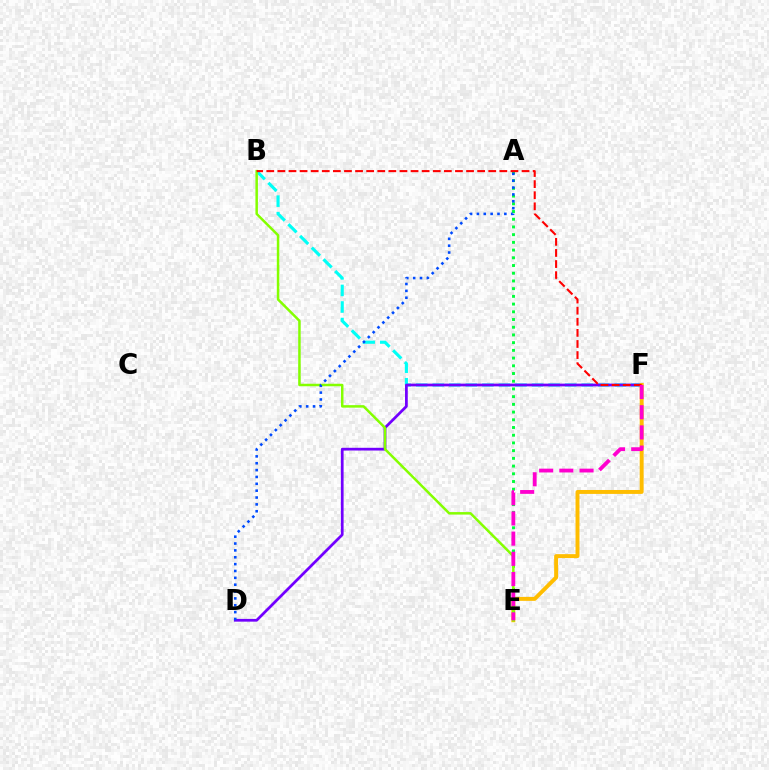{('B', 'F'): [{'color': '#00fff6', 'line_style': 'dashed', 'thickness': 2.25}, {'color': '#ff0000', 'line_style': 'dashed', 'thickness': 1.51}], ('D', 'F'): [{'color': '#7200ff', 'line_style': 'solid', 'thickness': 1.98}], ('E', 'F'): [{'color': '#ffbd00', 'line_style': 'solid', 'thickness': 2.83}, {'color': '#ff00cf', 'line_style': 'dashed', 'thickness': 2.74}], ('A', 'E'): [{'color': '#00ff39', 'line_style': 'dotted', 'thickness': 2.1}], ('B', 'E'): [{'color': '#84ff00', 'line_style': 'solid', 'thickness': 1.8}], ('A', 'D'): [{'color': '#004bff', 'line_style': 'dotted', 'thickness': 1.86}]}